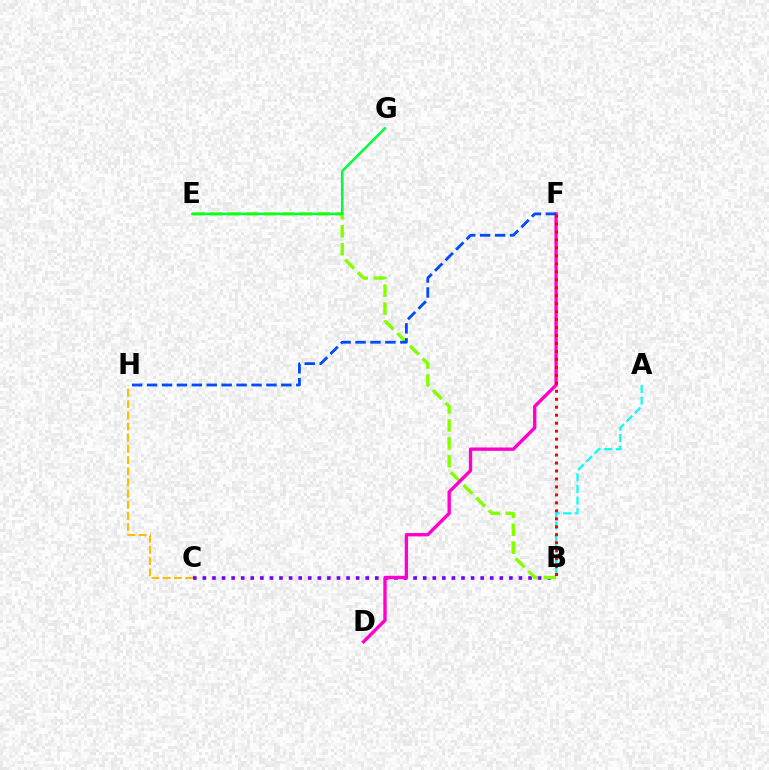{('B', 'C'): [{'color': '#7200ff', 'line_style': 'dotted', 'thickness': 2.6}], ('B', 'E'): [{'color': '#84ff00', 'line_style': 'dashed', 'thickness': 2.44}], ('D', 'F'): [{'color': '#ff00cf', 'line_style': 'solid', 'thickness': 2.41}], ('E', 'G'): [{'color': '#00ff39', 'line_style': 'solid', 'thickness': 1.78}], ('F', 'H'): [{'color': '#004bff', 'line_style': 'dashed', 'thickness': 2.03}], ('C', 'H'): [{'color': '#ffbd00', 'line_style': 'dashed', 'thickness': 1.52}], ('A', 'B'): [{'color': '#00fff6', 'line_style': 'dashed', 'thickness': 1.57}], ('B', 'F'): [{'color': '#ff0000', 'line_style': 'dotted', 'thickness': 2.17}]}